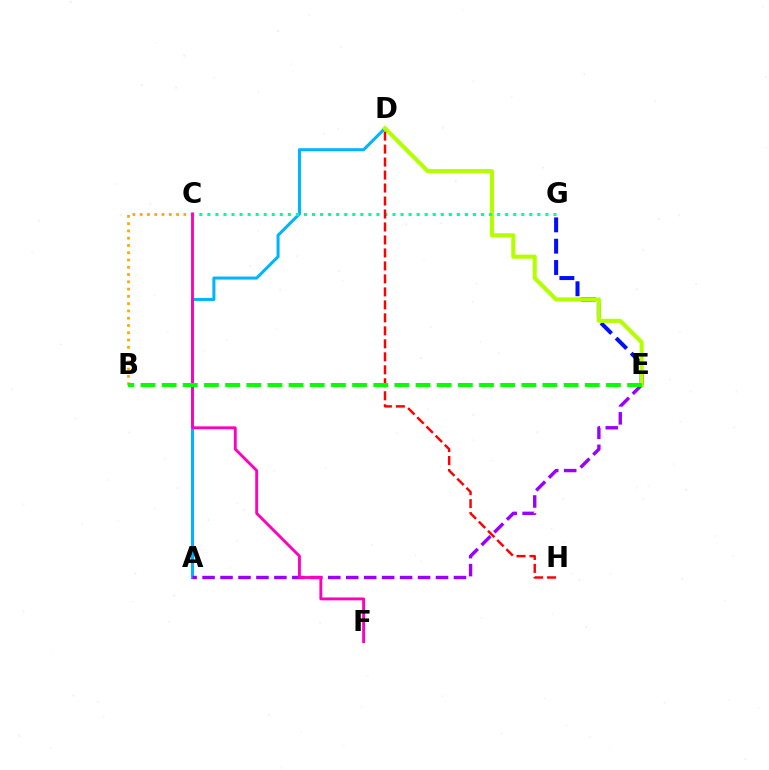{('E', 'G'): [{'color': '#0010ff', 'line_style': 'dashed', 'thickness': 2.9}], ('A', 'D'): [{'color': '#00b5ff', 'line_style': 'solid', 'thickness': 2.19}], ('A', 'E'): [{'color': '#9b00ff', 'line_style': 'dashed', 'thickness': 2.44}], ('D', 'E'): [{'color': '#b3ff00', 'line_style': 'solid', 'thickness': 2.96}], ('C', 'G'): [{'color': '#00ff9d', 'line_style': 'dotted', 'thickness': 2.19}], ('B', 'C'): [{'color': '#ffa500', 'line_style': 'dotted', 'thickness': 1.98}], ('C', 'F'): [{'color': '#ff00bd', 'line_style': 'solid', 'thickness': 2.06}], ('D', 'H'): [{'color': '#ff0000', 'line_style': 'dashed', 'thickness': 1.76}], ('B', 'E'): [{'color': '#08ff00', 'line_style': 'dashed', 'thickness': 2.87}]}